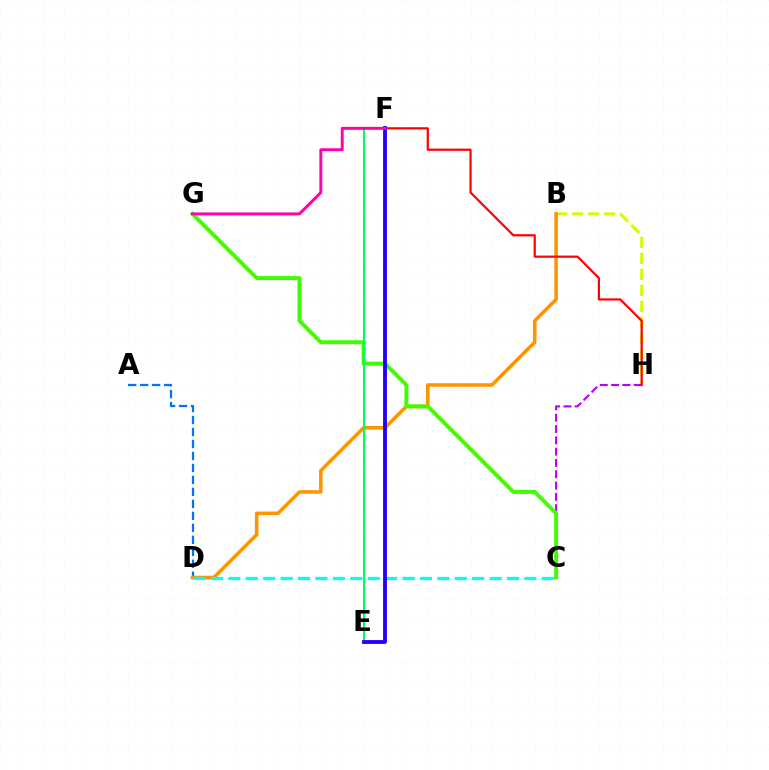{('B', 'H'): [{'color': '#d1ff00', 'line_style': 'dashed', 'thickness': 2.17}], ('C', 'H'): [{'color': '#b900ff', 'line_style': 'dashed', 'thickness': 1.54}], ('A', 'D'): [{'color': '#0074ff', 'line_style': 'dashed', 'thickness': 1.63}], ('B', 'D'): [{'color': '#ff9400', 'line_style': 'solid', 'thickness': 2.56}], ('C', 'G'): [{'color': '#3dff00', 'line_style': 'solid', 'thickness': 2.82}], ('F', 'H'): [{'color': '#ff0000', 'line_style': 'solid', 'thickness': 1.58}], ('E', 'F'): [{'color': '#00ff5c', 'line_style': 'solid', 'thickness': 1.51}, {'color': '#2500ff', 'line_style': 'solid', 'thickness': 2.76}], ('C', 'D'): [{'color': '#00fff6', 'line_style': 'dashed', 'thickness': 2.37}], ('F', 'G'): [{'color': '#ff00ac', 'line_style': 'solid', 'thickness': 2.1}]}